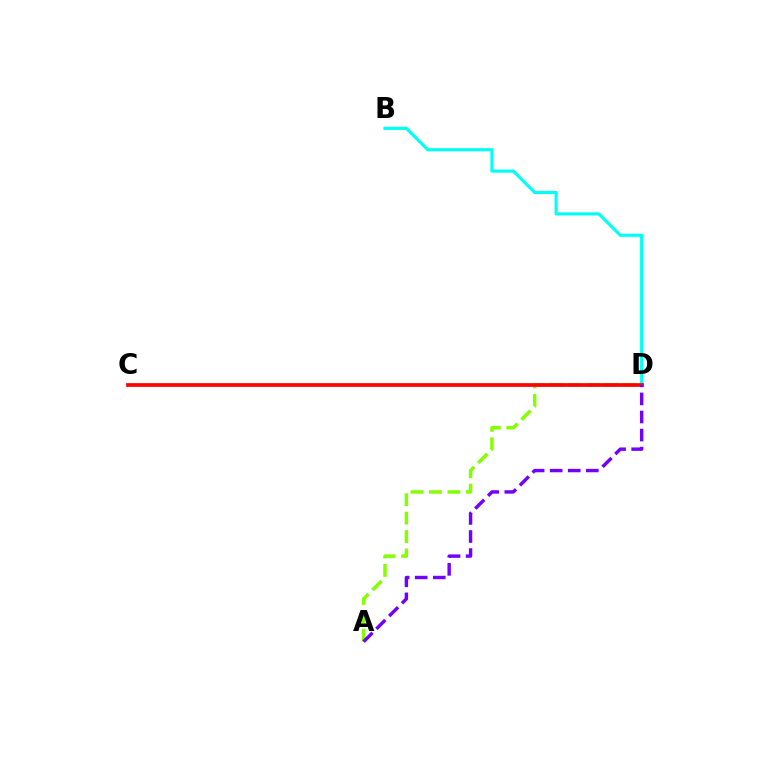{('A', 'D'): [{'color': '#84ff00', 'line_style': 'dashed', 'thickness': 2.5}, {'color': '#7200ff', 'line_style': 'dashed', 'thickness': 2.46}], ('B', 'D'): [{'color': '#00fff6', 'line_style': 'solid', 'thickness': 2.27}], ('C', 'D'): [{'color': '#ff0000', 'line_style': 'solid', 'thickness': 2.67}]}